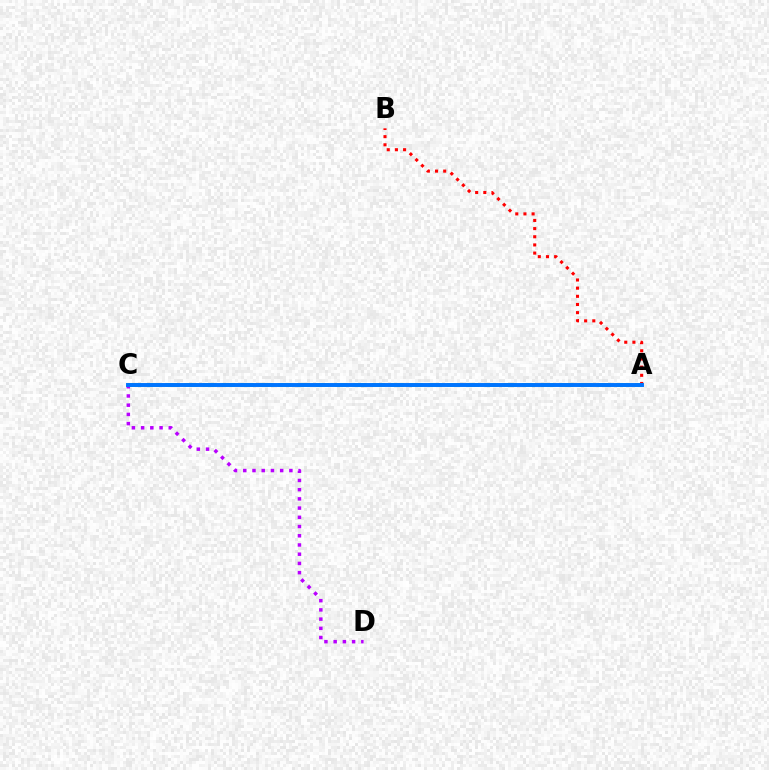{('A', 'C'): [{'color': '#d1ff00', 'line_style': 'dotted', 'thickness': 1.78}, {'color': '#00ff5c', 'line_style': 'dashed', 'thickness': 2.55}, {'color': '#0074ff', 'line_style': 'solid', 'thickness': 2.82}], ('C', 'D'): [{'color': '#b900ff', 'line_style': 'dotted', 'thickness': 2.51}], ('A', 'B'): [{'color': '#ff0000', 'line_style': 'dotted', 'thickness': 2.22}]}